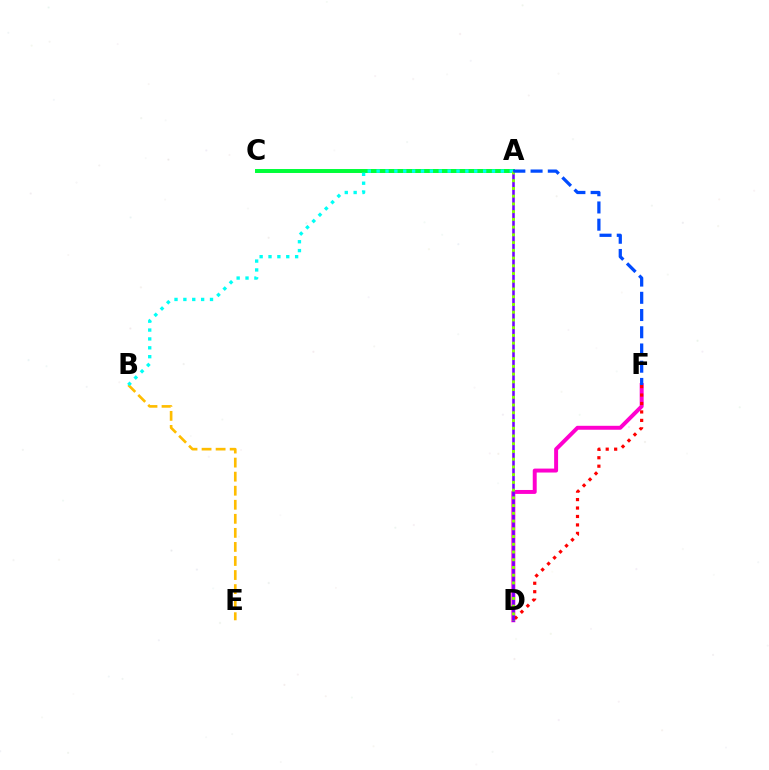{('A', 'C'): [{'color': '#00ff39', 'line_style': 'solid', 'thickness': 2.85}], ('D', 'F'): [{'color': '#ff00cf', 'line_style': 'solid', 'thickness': 2.84}, {'color': '#ff0000', 'line_style': 'dotted', 'thickness': 2.3}], ('B', 'E'): [{'color': '#ffbd00', 'line_style': 'dashed', 'thickness': 1.91}], ('A', 'D'): [{'color': '#7200ff', 'line_style': 'solid', 'thickness': 1.85}, {'color': '#84ff00', 'line_style': 'dotted', 'thickness': 2.1}], ('A', 'B'): [{'color': '#00fff6', 'line_style': 'dotted', 'thickness': 2.41}], ('A', 'F'): [{'color': '#004bff', 'line_style': 'dashed', 'thickness': 2.34}]}